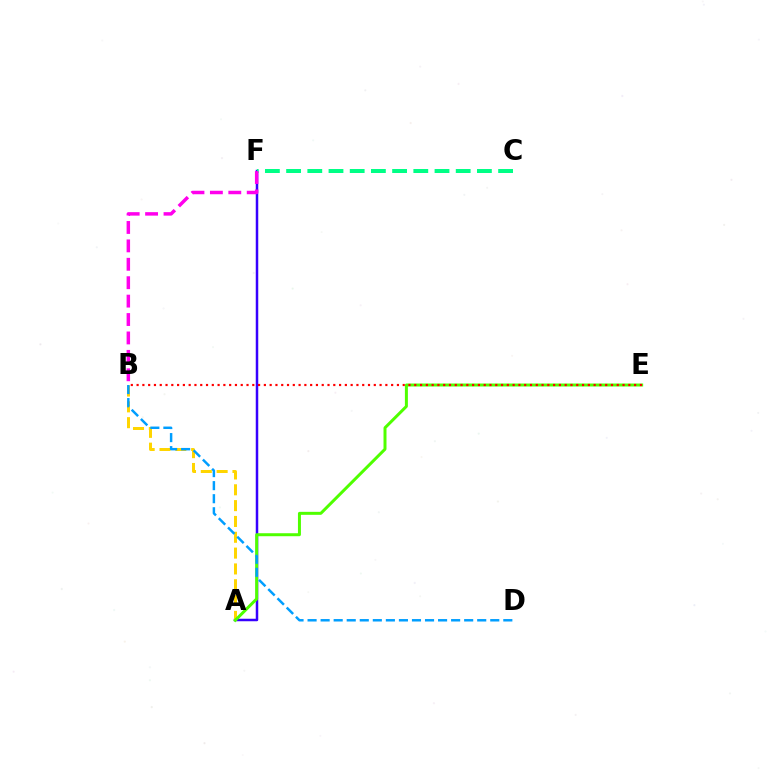{('A', 'F'): [{'color': '#3700ff', 'line_style': 'solid', 'thickness': 1.8}], ('C', 'F'): [{'color': '#00ff86', 'line_style': 'dashed', 'thickness': 2.88}], ('A', 'B'): [{'color': '#ffd500', 'line_style': 'dashed', 'thickness': 2.15}], ('A', 'E'): [{'color': '#4fff00', 'line_style': 'solid', 'thickness': 2.15}], ('B', 'E'): [{'color': '#ff0000', 'line_style': 'dotted', 'thickness': 1.57}], ('B', 'F'): [{'color': '#ff00ed', 'line_style': 'dashed', 'thickness': 2.5}], ('B', 'D'): [{'color': '#009eff', 'line_style': 'dashed', 'thickness': 1.77}]}